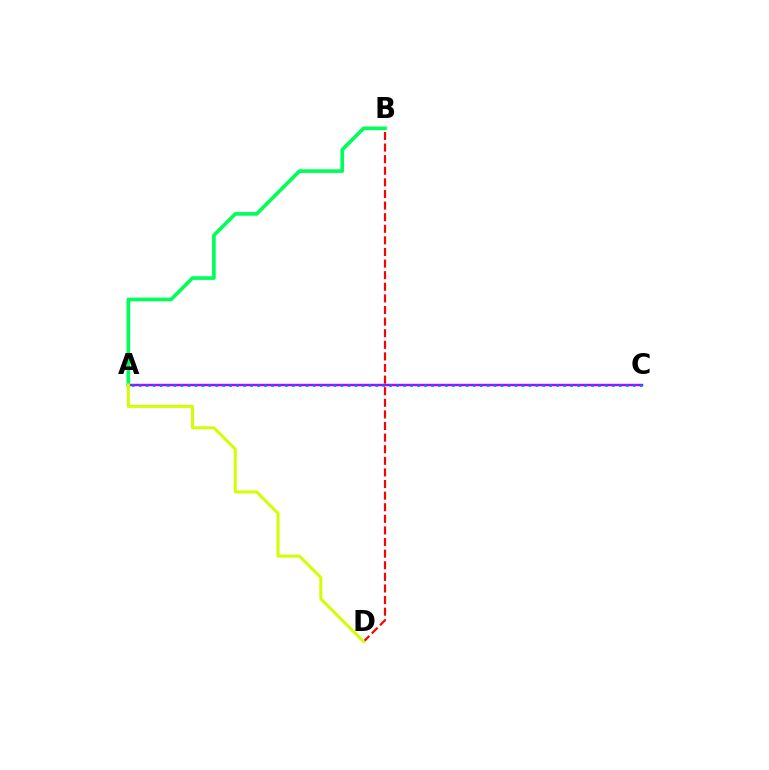{('A', 'C'): [{'color': '#b900ff', 'line_style': 'solid', 'thickness': 1.76}, {'color': '#0074ff', 'line_style': 'dotted', 'thickness': 1.89}], ('B', 'D'): [{'color': '#ff0000', 'line_style': 'dashed', 'thickness': 1.58}], ('A', 'B'): [{'color': '#00ff5c', 'line_style': 'solid', 'thickness': 2.64}], ('A', 'D'): [{'color': '#d1ff00', 'line_style': 'solid', 'thickness': 2.16}]}